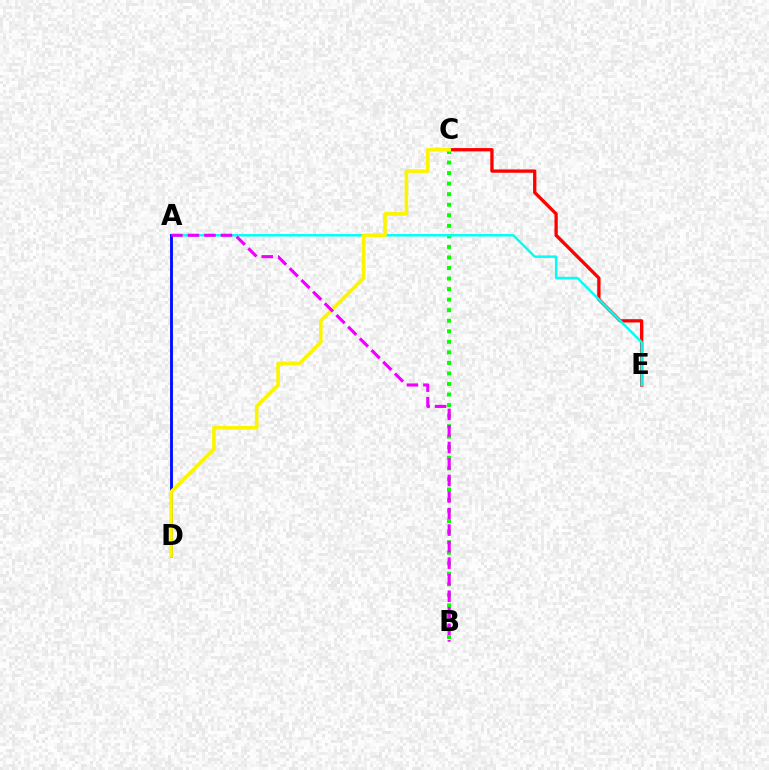{('C', 'E'): [{'color': '#ff0000', 'line_style': 'solid', 'thickness': 2.38}], ('B', 'C'): [{'color': '#08ff00', 'line_style': 'dotted', 'thickness': 2.87}], ('A', 'E'): [{'color': '#00fff6', 'line_style': 'solid', 'thickness': 1.79}], ('A', 'D'): [{'color': '#0010ff', 'line_style': 'solid', 'thickness': 2.08}], ('C', 'D'): [{'color': '#fcf500', 'line_style': 'solid', 'thickness': 2.59}], ('A', 'B'): [{'color': '#ee00ff', 'line_style': 'dashed', 'thickness': 2.25}]}